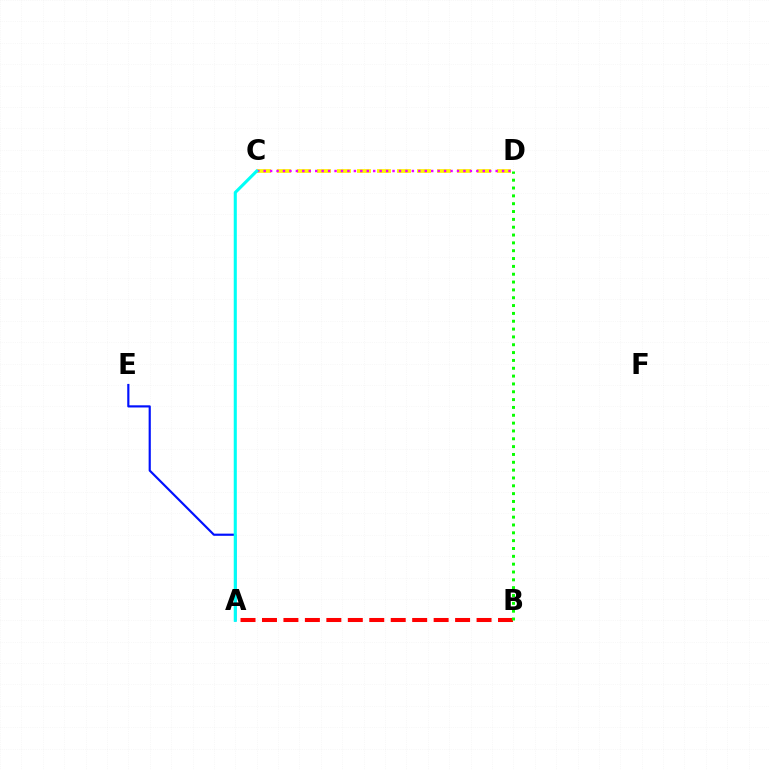{('A', 'B'): [{'color': '#ff0000', 'line_style': 'dashed', 'thickness': 2.92}], ('A', 'E'): [{'color': '#0010ff', 'line_style': 'solid', 'thickness': 1.56}], ('C', 'D'): [{'color': '#fcf500', 'line_style': 'dashed', 'thickness': 2.72}, {'color': '#ee00ff', 'line_style': 'dotted', 'thickness': 1.75}], ('A', 'C'): [{'color': '#00fff6', 'line_style': 'solid', 'thickness': 2.22}], ('B', 'D'): [{'color': '#08ff00', 'line_style': 'dotted', 'thickness': 2.13}]}